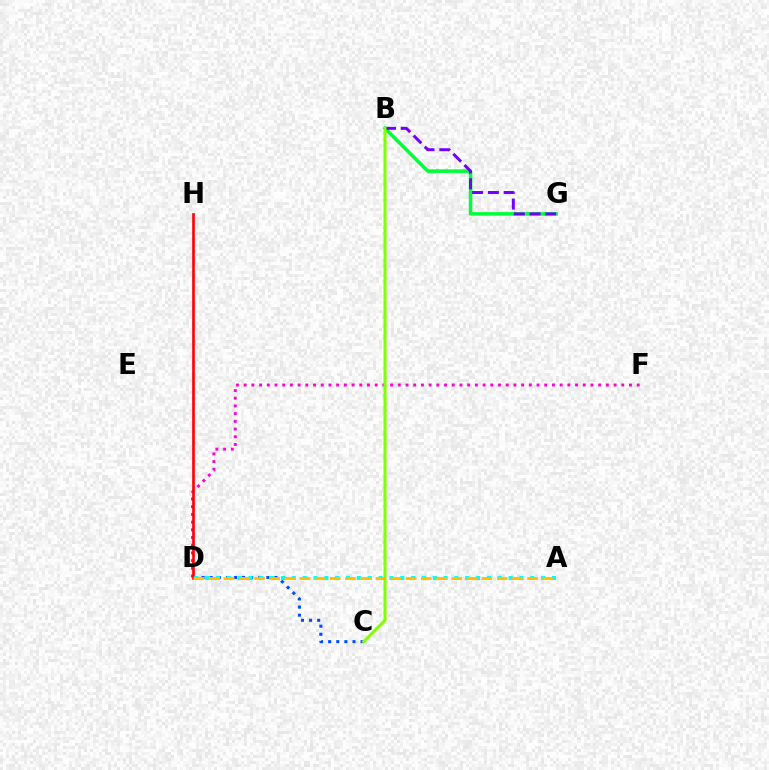{('B', 'G'): [{'color': '#00ff39', 'line_style': 'solid', 'thickness': 2.55}, {'color': '#7200ff', 'line_style': 'dashed', 'thickness': 2.14}], ('C', 'D'): [{'color': '#004bff', 'line_style': 'dotted', 'thickness': 2.2}], ('D', 'F'): [{'color': '#ff00cf', 'line_style': 'dotted', 'thickness': 2.09}], ('D', 'H'): [{'color': '#ff0000', 'line_style': 'solid', 'thickness': 1.9}], ('A', 'D'): [{'color': '#00fff6', 'line_style': 'dotted', 'thickness': 2.95}, {'color': '#ffbd00', 'line_style': 'dashed', 'thickness': 2.06}], ('B', 'C'): [{'color': '#84ff00', 'line_style': 'solid', 'thickness': 2.18}]}